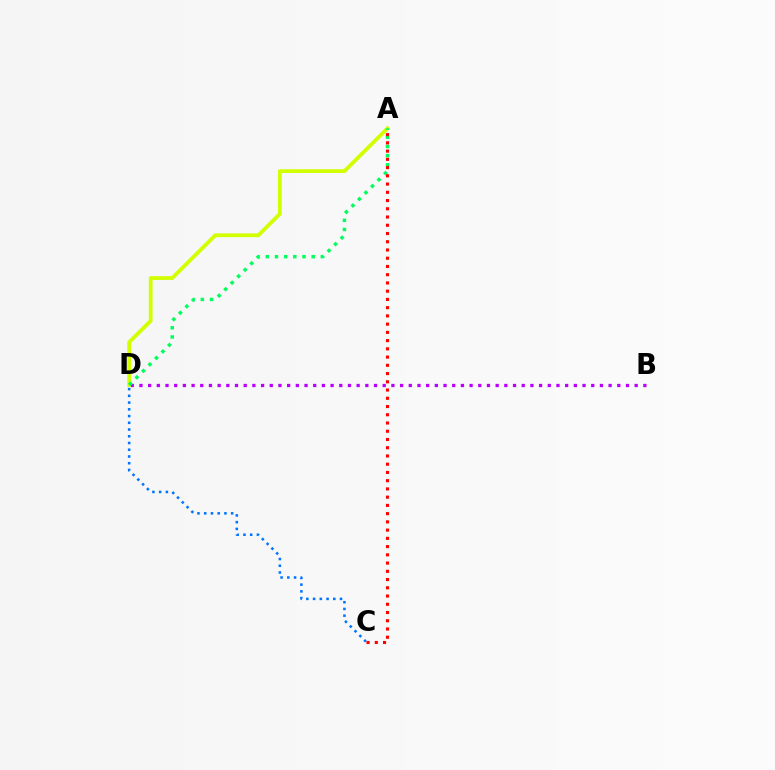{('B', 'D'): [{'color': '#b900ff', 'line_style': 'dotted', 'thickness': 2.36}], ('A', 'D'): [{'color': '#d1ff00', 'line_style': 'solid', 'thickness': 2.72}, {'color': '#00ff5c', 'line_style': 'dotted', 'thickness': 2.49}], ('C', 'D'): [{'color': '#0074ff', 'line_style': 'dotted', 'thickness': 1.83}], ('A', 'C'): [{'color': '#ff0000', 'line_style': 'dotted', 'thickness': 2.24}]}